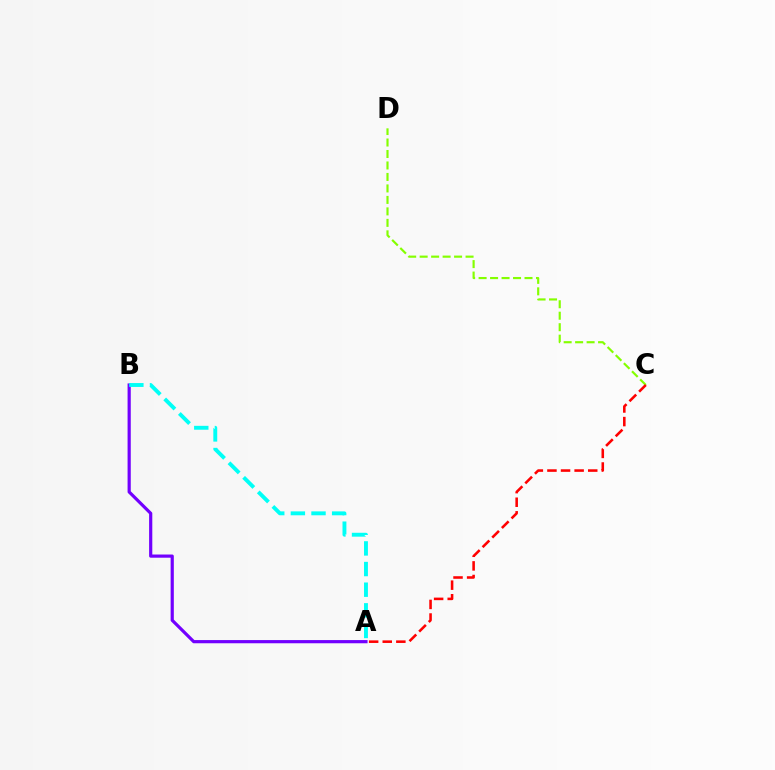{('C', 'D'): [{'color': '#84ff00', 'line_style': 'dashed', 'thickness': 1.56}], ('A', 'B'): [{'color': '#7200ff', 'line_style': 'solid', 'thickness': 2.3}, {'color': '#00fff6', 'line_style': 'dashed', 'thickness': 2.8}], ('A', 'C'): [{'color': '#ff0000', 'line_style': 'dashed', 'thickness': 1.85}]}